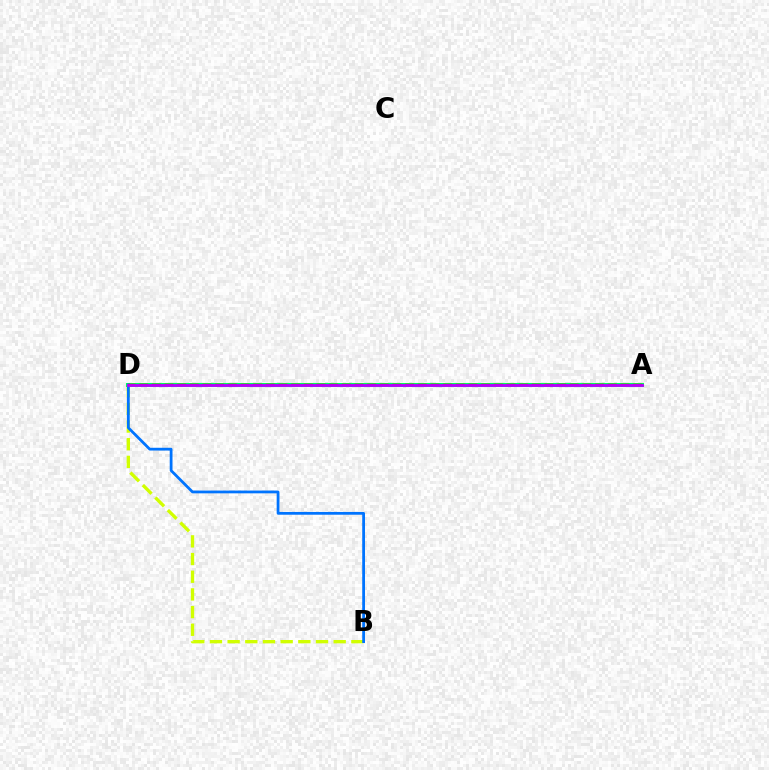{('B', 'D'): [{'color': '#d1ff00', 'line_style': 'dashed', 'thickness': 2.4}, {'color': '#0074ff', 'line_style': 'solid', 'thickness': 2.0}], ('A', 'D'): [{'color': '#00ff5c', 'line_style': 'solid', 'thickness': 2.92}, {'color': '#ff0000', 'line_style': 'dashed', 'thickness': 1.72}, {'color': '#b900ff', 'line_style': 'solid', 'thickness': 2.03}]}